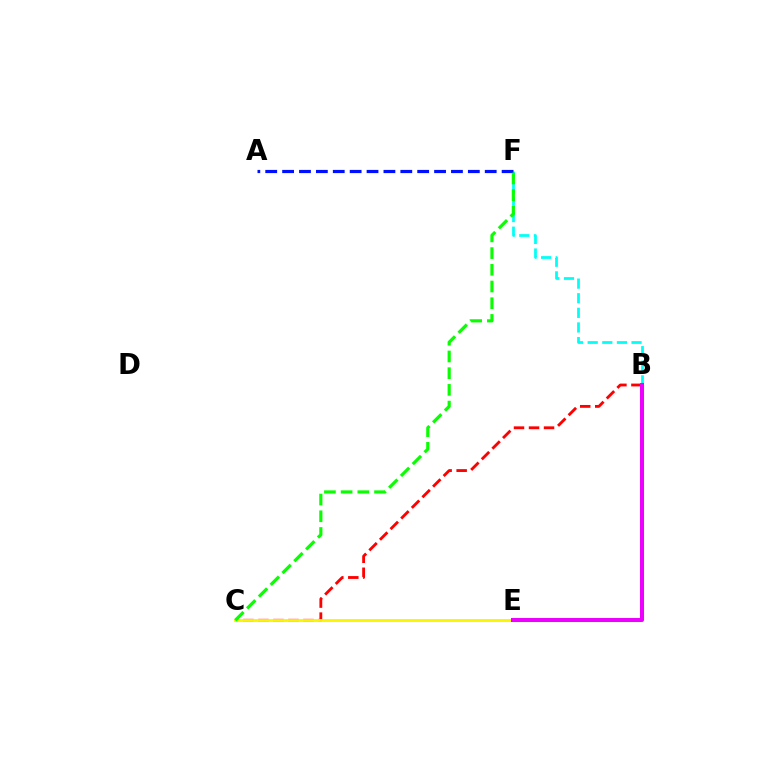{('B', 'C'): [{'color': '#ff0000', 'line_style': 'dashed', 'thickness': 2.04}], ('B', 'F'): [{'color': '#00fff6', 'line_style': 'dashed', 'thickness': 1.99}], ('A', 'F'): [{'color': '#0010ff', 'line_style': 'dashed', 'thickness': 2.29}], ('C', 'E'): [{'color': '#fcf500', 'line_style': 'solid', 'thickness': 2.04}], ('B', 'E'): [{'color': '#ee00ff', 'line_style': 'solid', 'thickness': 2.91}], ('C', 'F'): [{'color': '#08ff00', 'line_style': 'dashed', 'thickness': 2.27}]}